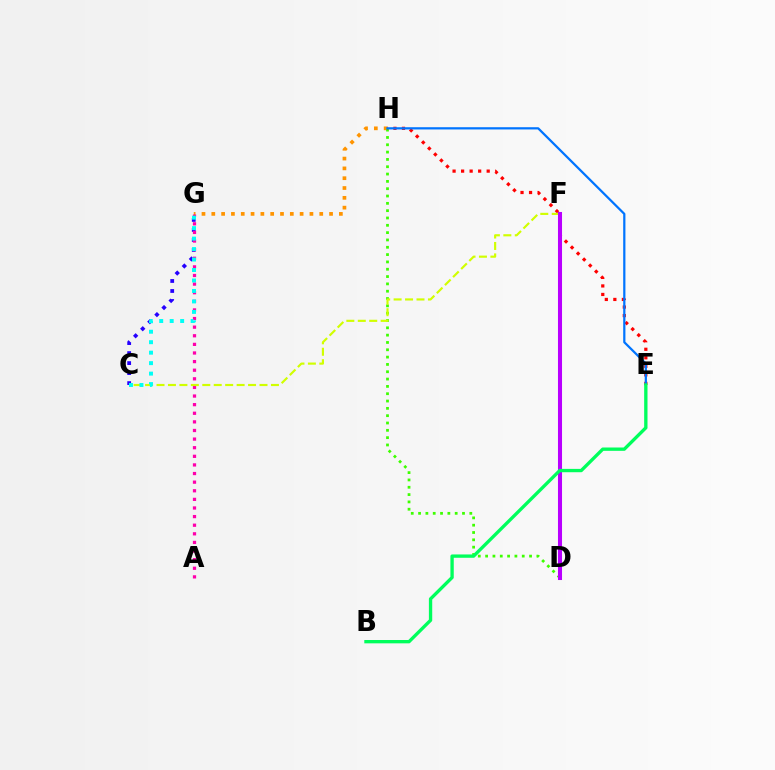{('C', 'G'): [{'color': '#2500ff', 'line_style': 'dotted', 'thickness': 2.72}, {'color': '#00fff6', 'line_style': 'dotted', 'thickness': 2.84}], ('G', 'H'): [{'color': '#ff9400', 'line_style': 'dotted', 'thickness': 2.67}], ('D', 'H'): [{'color': '#3dff00', 'line_style': 'dotted', 'thickness': 1.99}], ('E', 'H'): [{'color': '#ff0000', 'line_style': 'dotted', 'thickness': 2.32}, {'color': '#0074ff', 'line_style': 'solid', 'thickness': 1.6}], ('A', 'G'): [{'color': '#ff00ac', 'line_style': 'dotted', 'thickness': 2.34}], ('C', 'F'): [{'color': '#d1ff00', 'line_style': 'dashed', 'thickness': 1.55}], ('D', 'F'): [{'color': '#b900ff', 'line_style': 'solid', 'thickness': 2.92}], ('B', 'E'): [{'color': '#00ff5c', 'line_style': 'solid', 'thickness': 2.4}]}